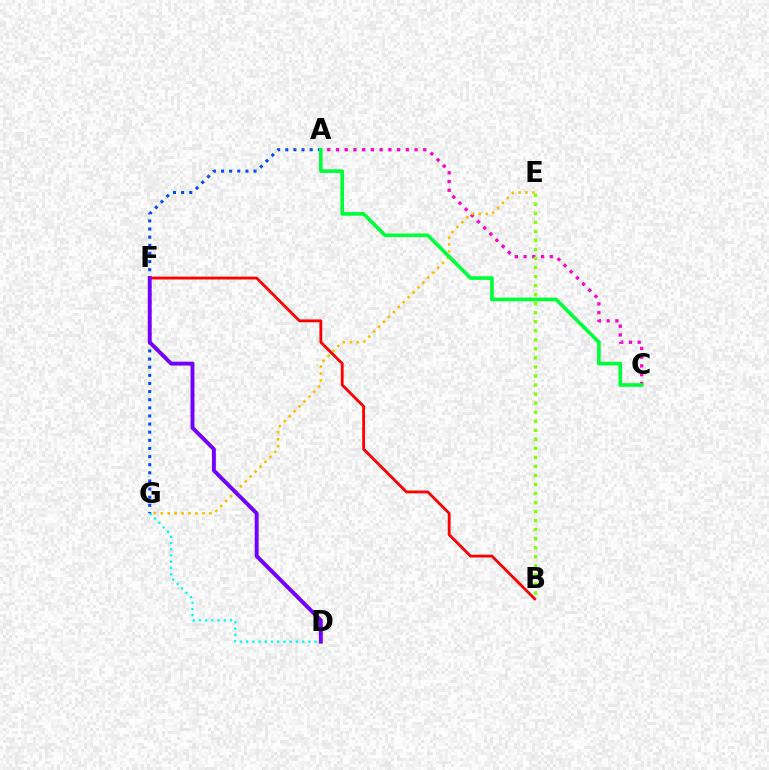{('A', 'C'): [{'color': '#ff00cf', 'line_style': 'dotted', 'thickness': 2.37}, {'color': '#00ff39', 'line_style': 'solid', 'thickness': 2.63}], ('B', 'F'): [{'color': '#ff0000', 'line_style': 'solid', 'thickness': 2.03}], ('D', 'G'): [{'color': '#00fff6', 'line_style': 'dotted', 'thickness': 1.69}], ('E', 'G'): [{'color': '#ffbd00', 'line_style': 'dotted', 'thickness': 1.89}], ('B', 'E'): [{'color': '#84ff00', 'line_style': 'dotted', 'thickness': 2.46}], ('A', 'G'): [{'color': '#004bff', 'line_style': 'dotted', 'thickness': 2.21}], ('D', 'F'): [{'color': '#7200ff', 'line_style': 'solid', 'thickness': 2.81}]}